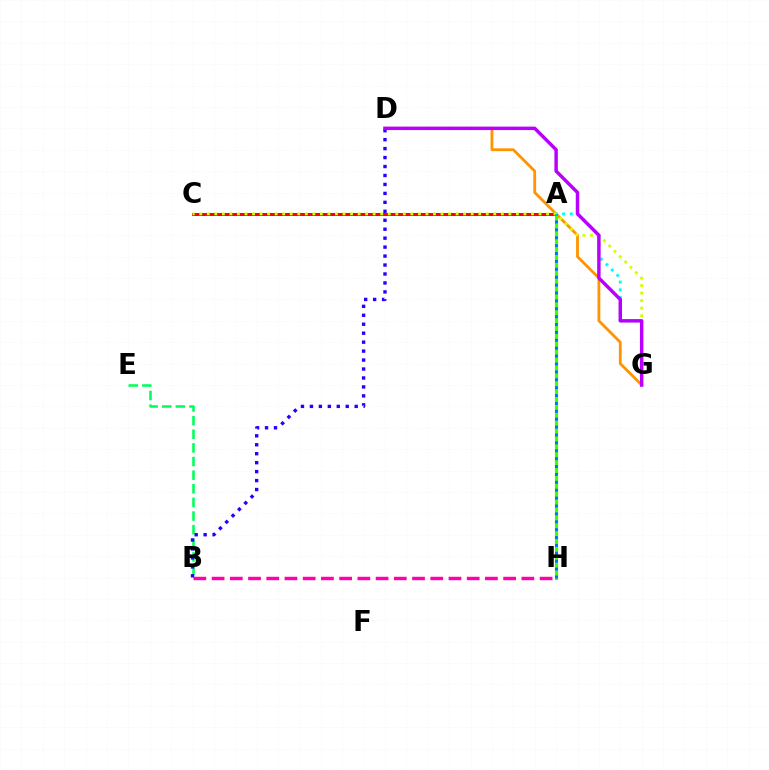{('A', 'C'): [{'color': '#ff0000', 'line_style': 'solid', 'thickness': 2.17}], ('B', 'H'): [{'color': '#ff00ac', 'line_style': 'dashed', 'thickness': 2.48}], ('D', 'G'): [{'color': '#ff9400', 'line_style': 'solid', 'thickness': 2.02}, {'color': '#b900ff', 'line_style': 'solid', 'thickness': 2.48}], ('B', 'E'): [{'color': '#00ff5c', 'line_style': 'dashed', 'thickness': 1.85}], ('B', 'D'): [{'color': '#2500ff', 'line_style': 'dotted', 'thickness': 2.43}], ('A', 'H'): [{'color': '#3dff00', 'line_style': 'solid', 'thickness': 2.27}, {'color': '#0074ff', 'line_style': 'dotted', 'thickness': 2.14}], ('C', 'G'): [{'color': '#d1ff00', 'line_style': 'dotted', 'thickness': 2.05}], ('A', 'G'): [{'color': '#00fff6', 'line_style': 'dotted', 'thickness': 2.09}]}